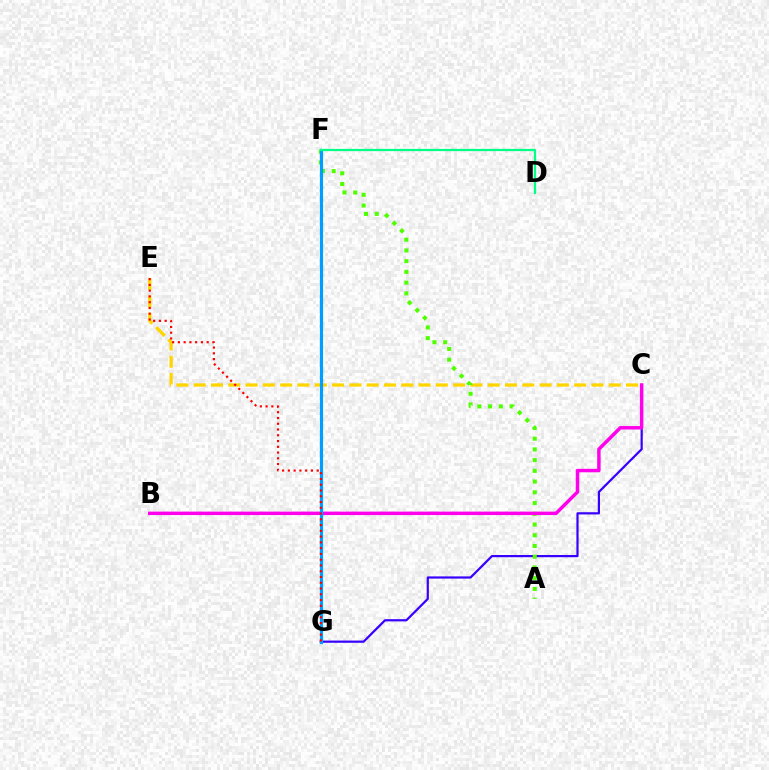{('C', 'G'): [{'color': '#3700ff', 'line_style': 'solid', 'thickness': 1.59}], ('C', 'E'): [{'color': '#ffd500', 'line_style': 'dashed', 'thickness': 2.35}], ('A', 'F'): [{'color': '#4fff00', 'line_style': 'dotted', 'thickness': 2.92}], ('B', 'C'): [{'color': '#ff00ed', 'line_style': 'solid', 'thickness': 2.5}], ('F', 'G'): [{'color': '#009eff', 'line_style': 'solid', 'thickness': 2.3}], ('E', 'G'): [{'color': '#ff0000', 'line_style': 'dotted', 'thickness': 1.57}], ('D', 'F'): [{'color': '#00ff86', 'line_style': 'solid', 'thickness': 1.63}]}